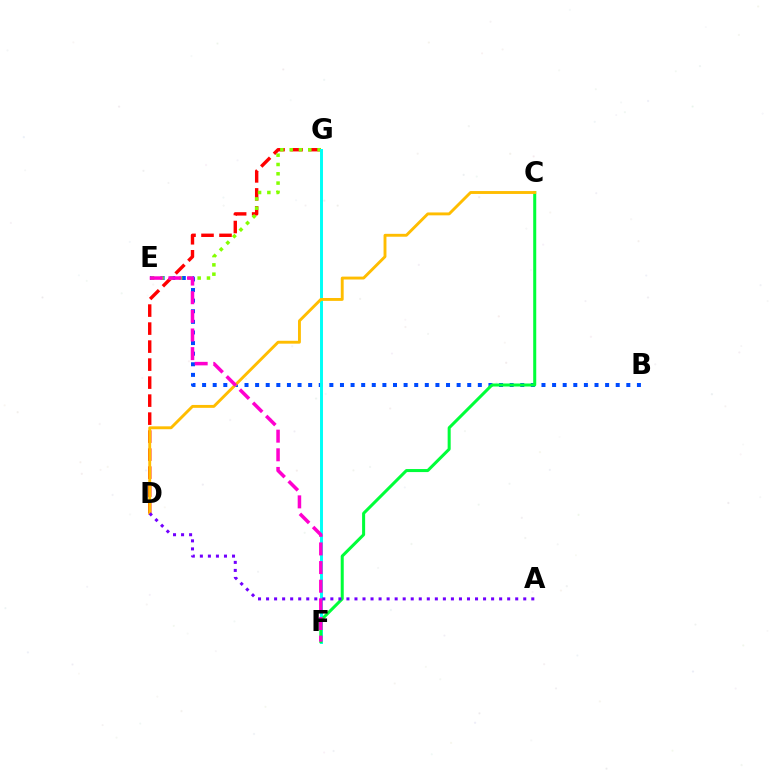{('B', 'E'): [{'color': '#004bff', 'line_style': 'dotted', 'thickness': 2.88}], ('D', 'G'): [{'color': '#ff0000', 'line_style': 'dashed', 'thickness': 2.45}], ('E', 'G'): [{'color': '#84ff00', 'line_style': 'dotted', 'thickness': 2.53}], ('F', 'G'): [{'color': '#00fff6', 'line_style': 'solid', 'thickness': 2.13}], ('C', 'F'): [{'color': '#00ff39', 'line_style': 'solid', 'thickness': 2.18}], ('C', 'D'): [{'color': '#ffbd00', 'line_style': 'solid', 'thickness': 2.08}], ('E', 'F'): [{'color': '#ff00cf', 'line_style': 'dashed', 'thickness': 2.53}], ('A', 'D'): [{'color': '#7200ff', 'line_style': 'dotted', 'thickness': 2.18}]}